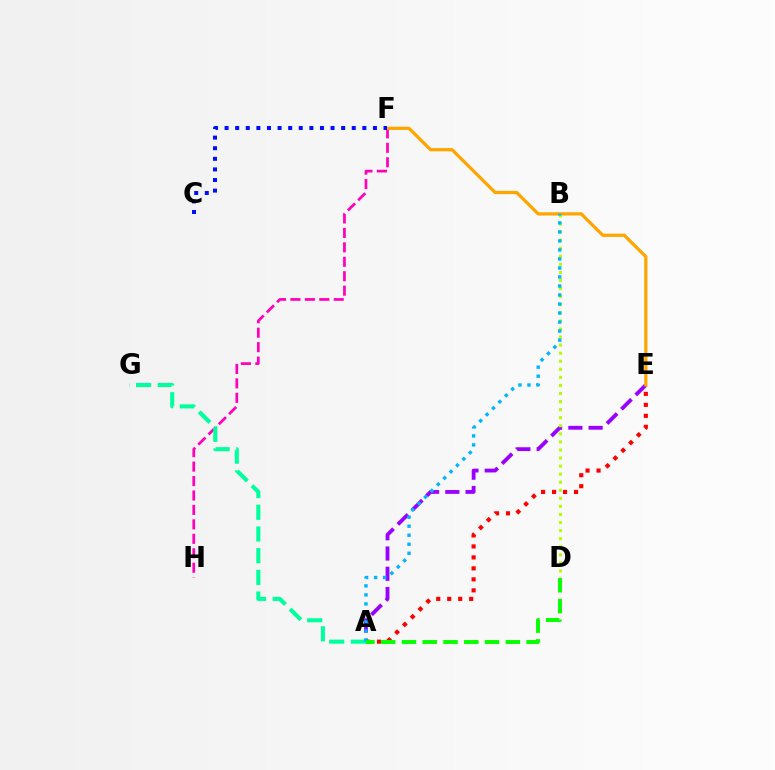{('A', 'E'): [{'color': '#9b00ff', 'line_style': 'dashed', 'thickness': 2.75}, {'color': '#ff0000', 'line_style': 'dotted', 'thickness': 2.98}], ('F', 'H'): [{'color': '#ff00bd', 'line_style': 'dashed', 'thickness': 1.96}], ('E', 'F'): [{'color': '#ffa500', 'line_style': 'solid', 'thickness': 2.33}], ('C', 'F'): [{'color': '#0010ff', 'line_style': 'dotted', 'thickness': 2.88}], ('A', 'G'): [{'color': '#00ff9d', 'line_style': 'dashed', 'thickness': 2.95}], ('B', 'D'): [{'color': '#b3ff00', 'line_style': 'dotted', 'thickness': 2.19}], ('A', 'B'): [{'color': '#00b5ff', 'line_style': 'dotted', 'thickness': 2.45}], ('A', 'D'): [{'color': '#08ff00', 'line_style': 'dashed', 'thickness': 2.82}]}